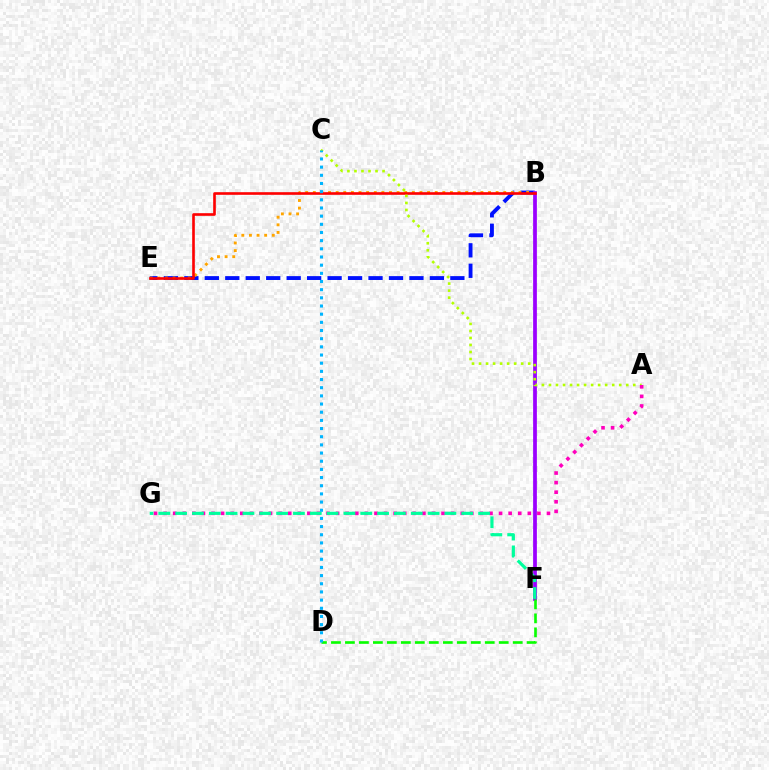{('B', 'E'): [{'color': '#0010ff', 'line_style': 'dashed', 'thickness': 2.78}, {'color': '#ffa500', 'line_style': 'dotted', 'thickness': 2.07}, {'color': '#ff0000', 'line_style': 'solid', 'thickness': 1.9}], ('B', 'F'): [{'color': '#9b00ff', 'line_style': 'solid', 'thickness': 2.7}], ('A', 'C'): [{'color': '#b3ff00', 'line_style': 'dotted', 'thickness': 1.91}], ('A', 'G'): [{'color': '#ff00bd', 'line_style': 'dotted', 'thickness': 2.6}], ('D', 'F'): [{'color': '#08ff00', 'line_style': 'dashed', 'thickness': 1.9}], ('F', 'G'): [{'color': '#00ff9d', 'line_style': 'dashed', 'thickness': 2.29}], ('C', 'D'): [{'color': '#00b5ff', 'line_style': 'dotted', 'thickness': 2.22}]}